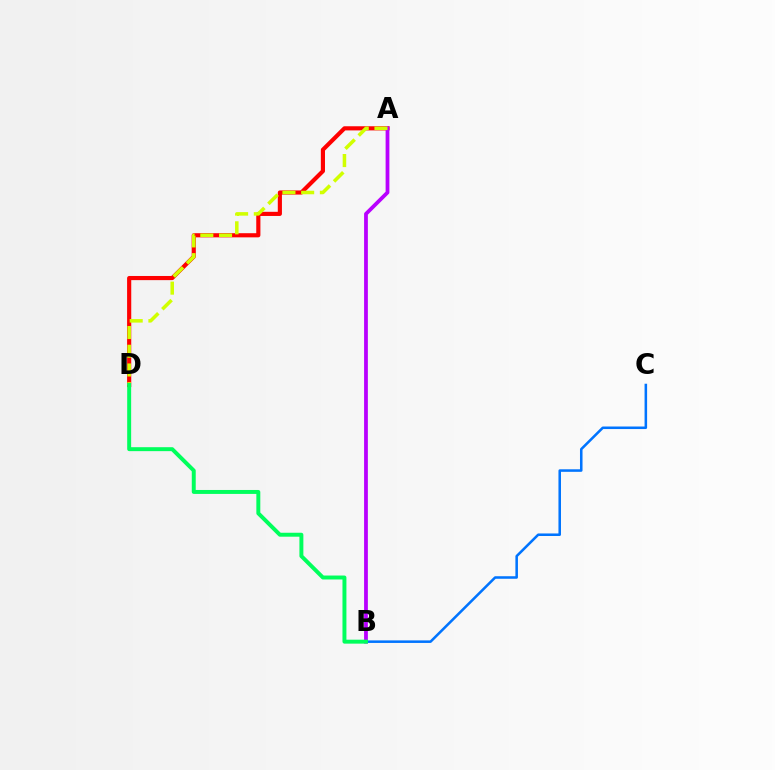{('A', 'D'): [{'color': '#ff0000', 'line_style': 'solid', 'thickness': 2.99}, {'color': '#d1ff00', 'line_style': 'dashed', 'thickness': 2.54}], ('A', 'B'): [{'color': '#b900ff', 'line_style': 'solid', 'thickness': 2.72}], ('B', 'C'): [{'color': '#0074ff', 'line_style': 'solid', 'thickness': 1.83}], ('B', 'D'): [{'color': '#00ff5c', 'line_style': 'solid', 'thickness': 2.84}]}